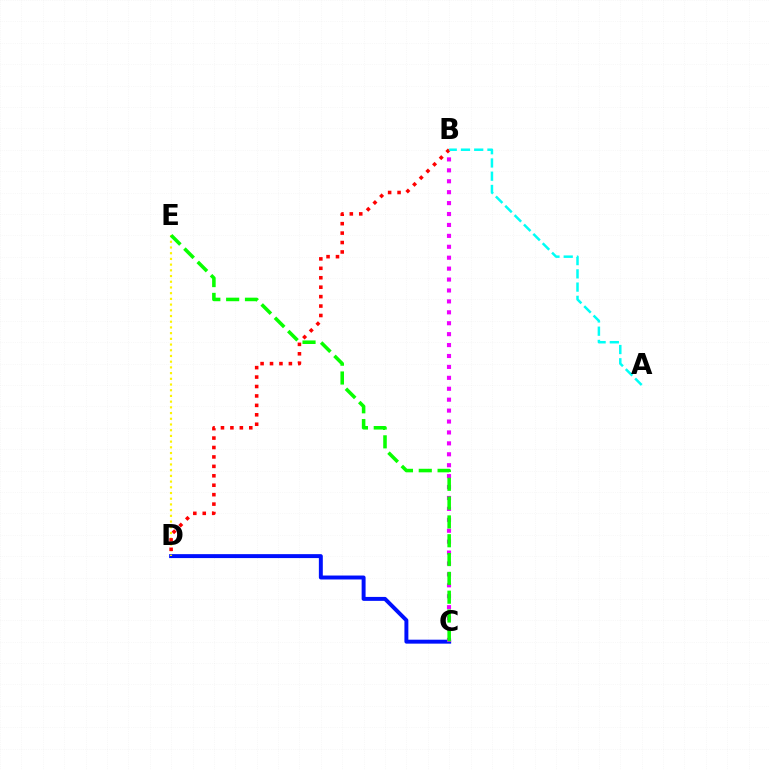{('C', 'D'): [{'color': '#0010ff', 'line_style': 'solid', 'thickness': 2.84}], ('D', 'E'): [{'color': '#fcf500', 'line_style': 'dotted', 'thickness': 1.55}], ('B', 'C'): [{'color': '#ee00ff', 'line_style': 'dotted', 'thickness': 2.97}], ('C', 'E'): [{'color': '#08ff00', 'line_style': 'dashed', 'thickness': 2.56}], ('B', 'D'): [{'color': '#ff0000', 'line_style': 'dotted', 'thickness': 2.56}], ('A', 'B'): [{'color': '#00fff6', 'line_style': 'dashed', 'thickness': 1.8}]}